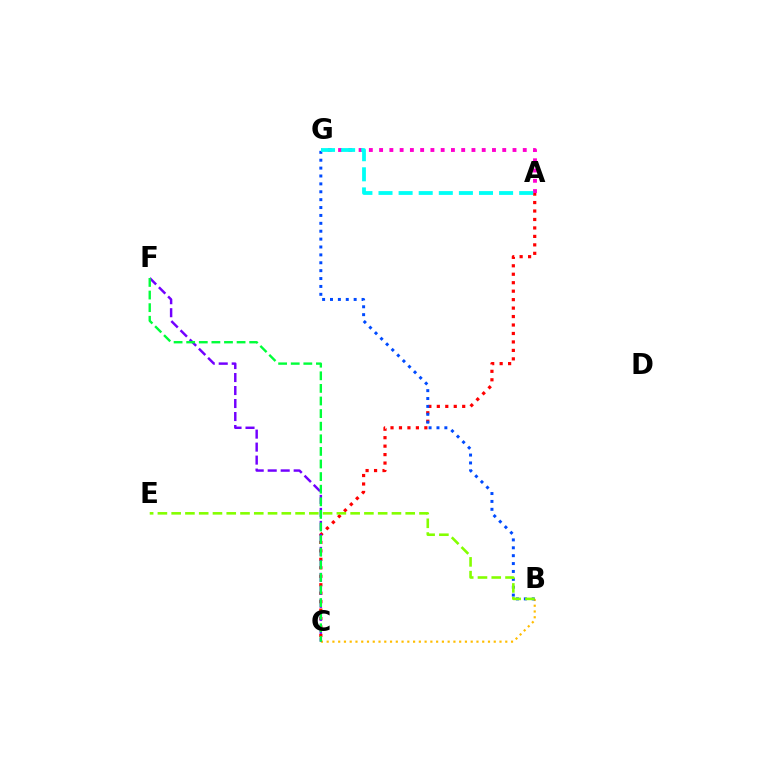{('A', 'C'): [{'color': '#ff0000', 'line_style': 'dotted', 'thickness': 2.3}], ('B', 'C'): [{'color': '#ffbd00', 'line_style': 'dotted', 'thickness': 1.57}], ('A', 'G'): [{'color': '#ff00cf', 'line_style': 'dotted', 'thickness': 2.79}, {'color': '#00fff6', 'line_style': 'dashed', 'thickness': 2.73}], ('B', 'G'): [{'color': '#004bff', 'line_style': 'dotted', 'thickness': 2.14}], ('C', 'F'): [{'color': '#7200ff', 'line_style': 'dashed', 'thickness': 1.77}, {'color': '#00ff39', 'line_style': 'dashed', 'thickness': 1.71}], ('B', 'E'): [{'color': '#84ff00', 'line_style': 'dashed', 'thickness': 1.87}]}